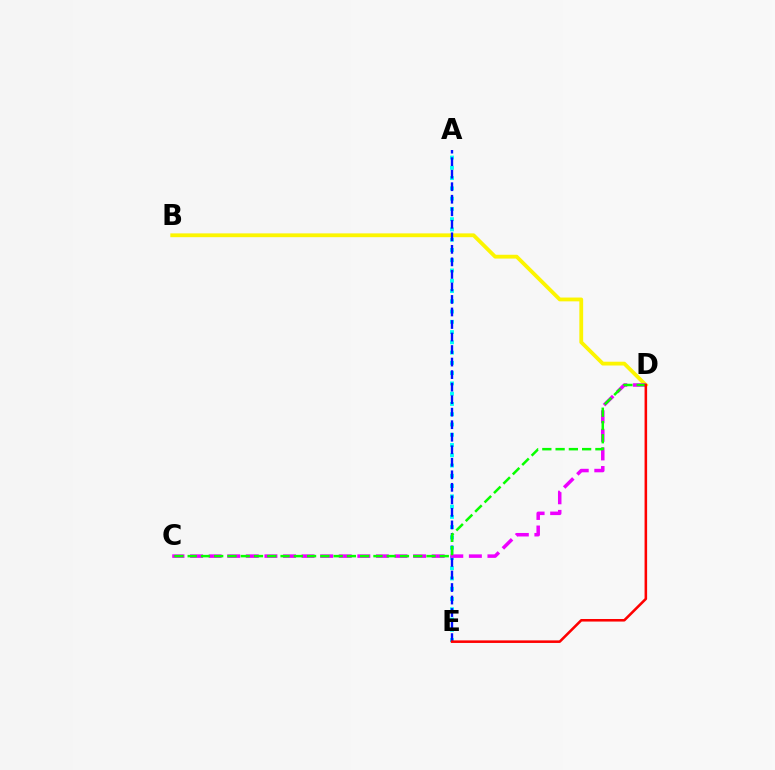{('A', 'E'): [{'color': '#00fff6', 'line_style': 'dotted', 'thickness': 2.79}, {'color': '#0010ff', 'line_style': 'dashed', 'thickness': 1.7}], ('B', 'D'): [{'color': '#fcf500', 'line_style': 'solid', 'thickness': 2.74}], ('C', 'D'): [{'color': '#ee00ff', 'line_style': 'dashed', 'thickness': 2.52}, {'color': '#08ff00', 'line_style': 'dashed', 'thickness': 1.8}], ('D', 'E'): [{'color': '#ff0000', 'line_style': 'solid', 'thickness': 1.84}]}